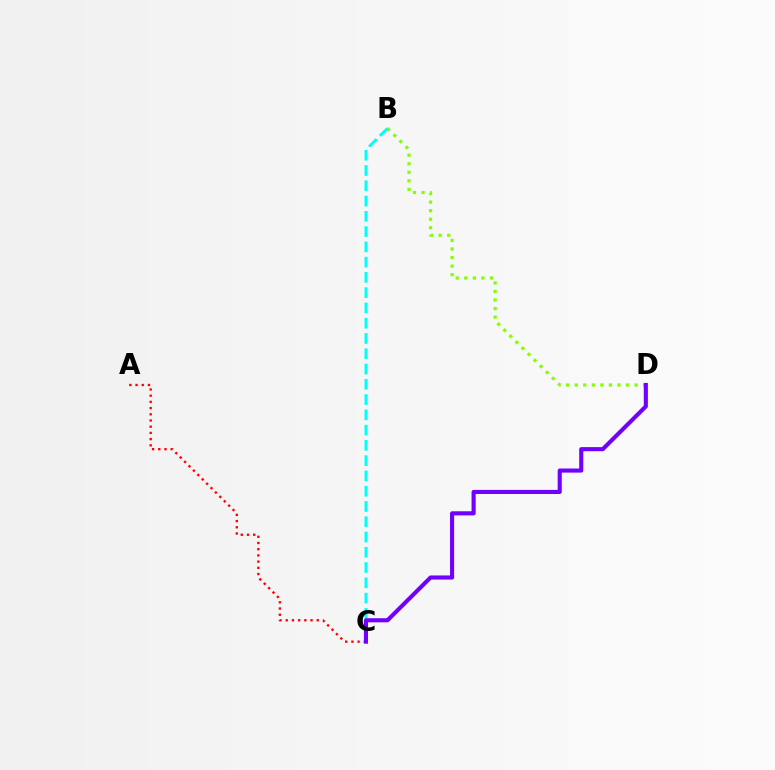{('B', 'D'): [{'color': '#84ff00', 'line_style': 'dotted', 'thickness': 2.32}], ('B', 'C'): [{'color': '#00fff6', 'line_style': 'dashed', 'thickness': 2.07}], ('A', 'C'): [{'color': '#ff0000', 'line_style': 'dotted', 'thickness': 1.69}], ('C', 'D'): [{'color': '#7200ff', 'line_style': 'solid', 'thickness': 2.96}]}